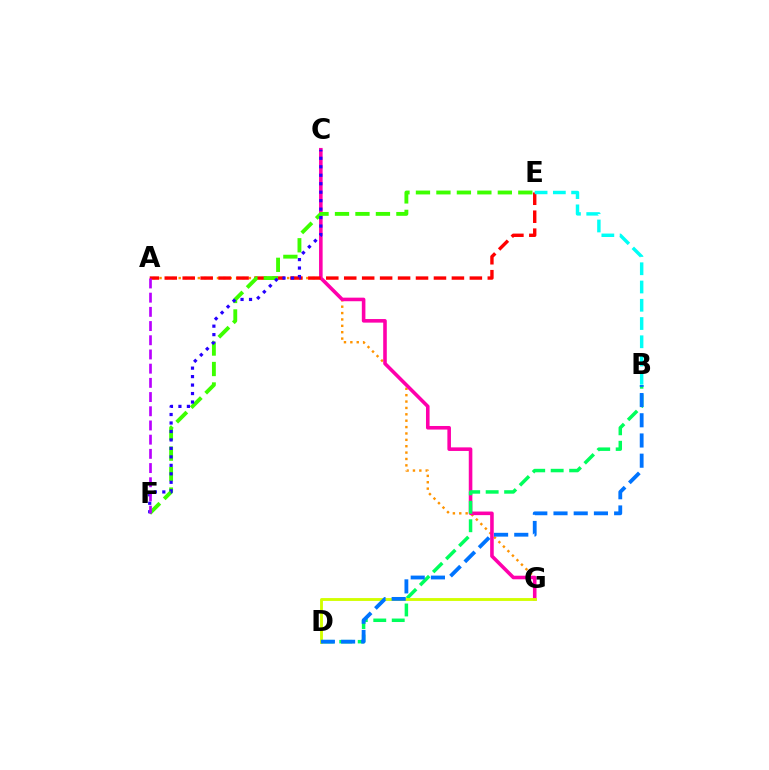{('A', 'G'): [{'color': '#ff9400', 'line_style': 'dotted', 'thickness': 1.73}], ('C', 'G'): [{'color': '#ff00ac', 'line_style': 'solid', 'thickness': 2.58}], ('B', 'D'): [{'color': '#00ff5c', 'line_style': 'dashed', 'thickness': 2.51}, {'color': '#0074ff', 'line_style': 'dashed', 'thickness': 2.75}], ('D', 'G'): [{'color': '#d1ff00', 'line_style': 'solid', 'thickness': 2.06}], ('A', 'E'): [{'color': '#ff0000', 'line_style': 'dashed', 'thickness': 2.44}], ('E', 'F'): [{'color': '#3dff00', 'line_style': 'dashed', 'thickness': 2.78}], ('C', 'F'): [{'color': '#2500ff', 'line_style': 'dotted', 'thickness': 2.3}], ('A', 'F'): [{'color': '#b900ff', 'line_style': 'dashed', 'thickness': 1.93}], ('B', 'E'): [{'color': '#00fff6', 'line_style': 'dashed', 'thickness': 2.48}]}